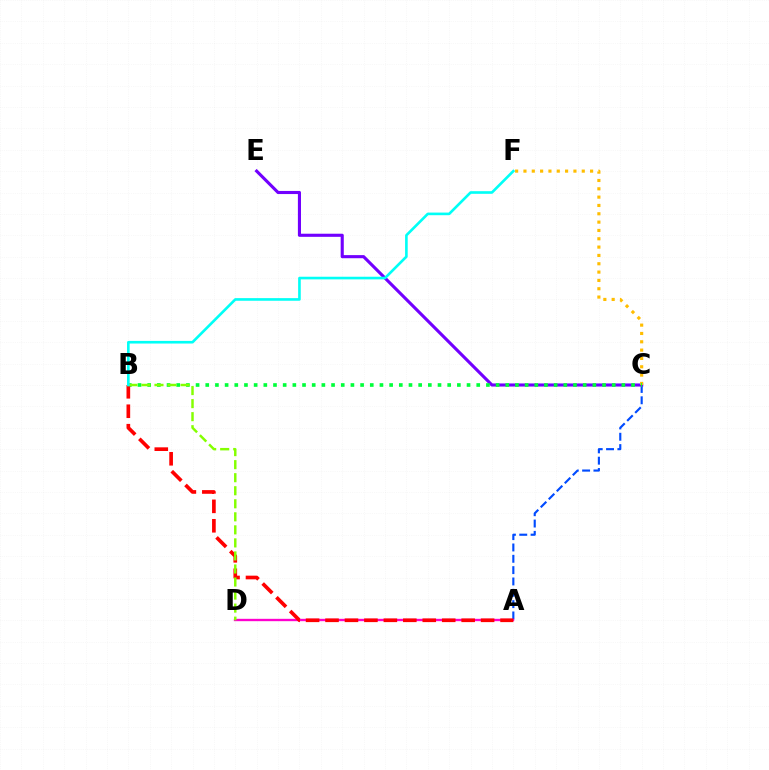{('A', 'C'): [{'color': '#004bff', 'line_style': 'dashed', 'thickness': 1.54}], ('C', 'E'): [{'color': '#7200ff', 'line_style': 'solid', 'thickness': 2.24}], ('A', 'D'): [{'color': '#ff00cf', 'line_style': 'solid', 'thickness': 1.7}], ('C', 'F'): [{'color': '#ffbd00', 'line_style': 'dotted', 'thickness': 2.26}], ('B', 'C'): [{'color': '#00ff39', 'line_style': 'dotted', 'thickness': 2.63}], ('A', 'B'): [{'color': '#ff0000', 'line_style': 'dashed', 'thickness': 2.64}], ('B', 'D'): [{'color': '#84ff00', 'line_style': 'dashed', 'thickness': 1.77}], ('B', 'F'): [{'color': '#00fff6', 'line_style': 'solid', 'thickness': 1.89}]}